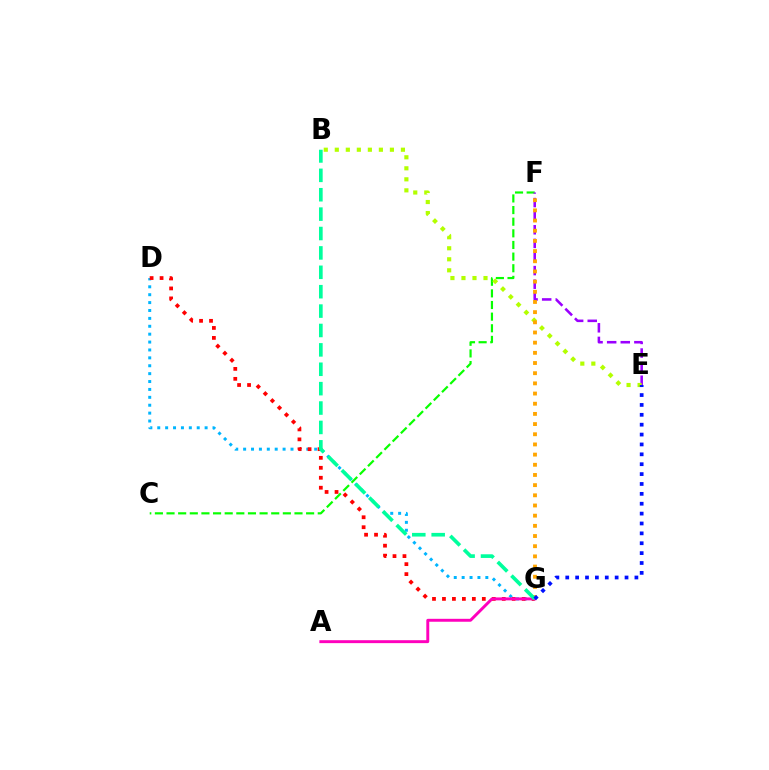{('D', 'G'): [{'color': '#00b5ff', 'line_style': 'dotted', 'thickness': 2.14}, {'color': '#ff0000', 'line_style': 'dotted', 'thickness': 2.71}], ('C', 'F'): [{'color': '#08ff00', 'line_style': 'dashed', 'thickness': 1.58}], ('E', 'F'): [{'color': '#9b00ff', 'line_style': 'dashed', 'thickness': 1.85}], ('B', 'E'): [{'color': '#b3ff00', 'line_style': 'dotted', 'thickness': 2.99}], ('F', 'G'): [{'color': '#ffa500', 'line_style': 'dotted', 'thickness': 2.76}], ('A', 'G'): [{'color': '#ff00bd', 'line_style': 'solid', 'thickness': 2.11}], ('B', 'G'): [{'color': '#00ff9d', 'line_style': 'dashed', 'thickness': 2.63}], ('E', 'G'): [{'color': '#0010ff', 'line_style': 'dotted', 'thickness': 2.68}]}